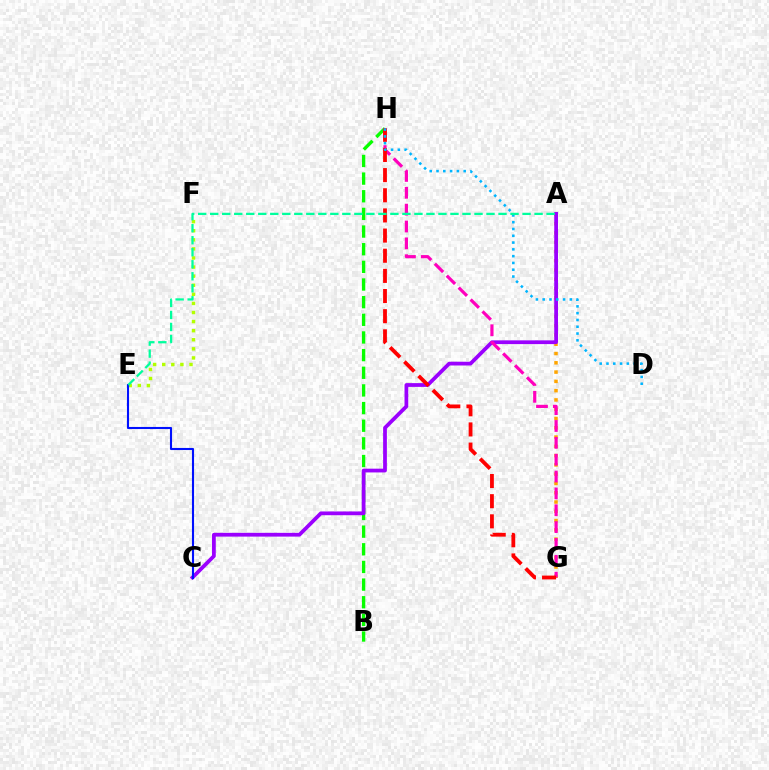{('B', 'H'): [{'color': '#08ff00', 'line_style': 'dashed', 'thickness': 2.4}], ('A', 'G'): [{'color': '#ffa500', 'line_style': 'dotted', 'thickness': 2.52}], ('A', 'C'): [{'color': '#9b00ff', 'line_style': 'solid', 'thickness': 2.7}], ('G', 'H'): [{'color': '#ff00bd', 'line_style': 'dashed', 'thickness': 2.29}, {'color': '#ff0000', 'line_style': 'dashed', 'thickness': 2.74}], ('E', 'F'): [{'color': '#b3ff00', 'line_style': 'dotted', 'thickness': 2.47}], ('C', 'E'): [{'color': '#0010ff', 'line_style': 'solid', 'thickness': 1.51}], ('D', 'H'): [{'color': '#00b5ff', 'line_style': 'dotted', 'thickness': 1.84}], ('A', 'E'): [{'color': '#00ff9d', 'line_style': 'dashed', 'thickness': 1.63}]}